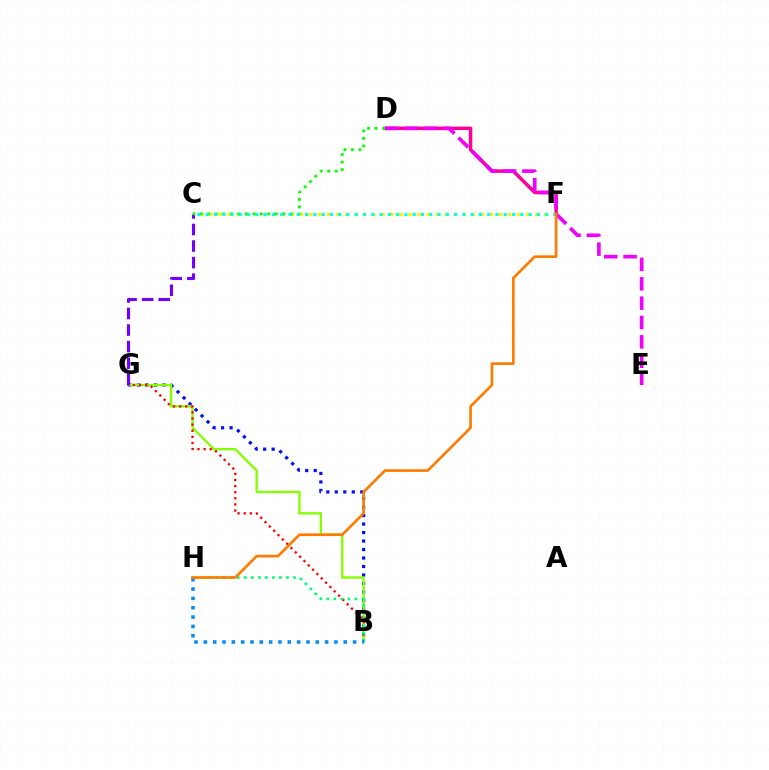{('B', 'G'): [{'color': '#0010ff', 'line_style': 'dotted', 'thickness': 2.31}, {'color': '#84ff00', 'line_style': 'solid', 'thickness': 1.69}, {'color': '#ff0000', 'line_style': 'dotted', 'thickness': 1.66}], ('C', 'F'): [{'color': '#fcf500', 'line_style': 'dotted', 'thickness': 2.46}, {'color': '#00fff6', 'line_style': 'dotted', 'thickness': 2.25}], ('C', 'G'): [{'color': '#7200ff', 'line_style': 'dashed', 'thickness': 2.25}], ('D', 'F'): [{'color': '#ff0094', 'line_style': 'solid', 'thickness': 2.52}], ('B', 'H'): [{'color': '#00ff74', 'line_style': 'dotted', 'thickness': 1.91}, {'color': '#008cff', 'line_style': 'dotted', 'thickness': 2.53}], ('C', 'D'): [{'color': '#08ff00', 'line_style': 'dotted', 'thickness': 2.04}], ('D', 'E'): [{'color': '#ee00ff', 'line_style': 'dashed', 'thickness': 2.63}], ('F', 'H'): [{'color': '#ff7c00', 'line_style': 'solid', 'thickness': 1.93}]}